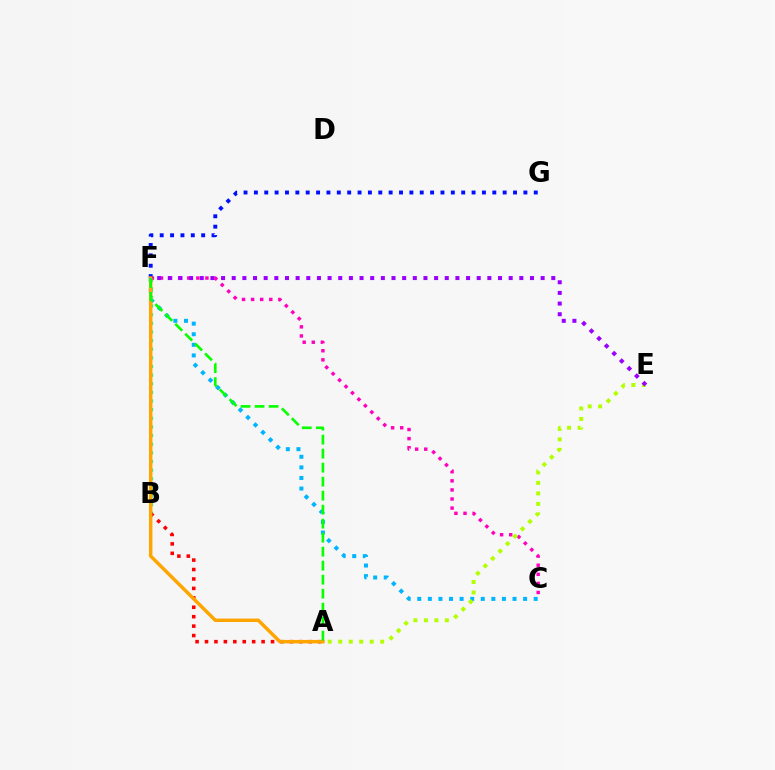{('C', 'F'): [{'color': '#00b5ff', 'line_style': 'dotted', 'thickness': 2.88}, {'color': '#ff00bd', 'line_style': 'dotted', 'thickness': 2.47}], ('B', 'F'): [{'color': '#00ff9d', 'line_style': 'dotted', 'thickness': 2.35}], ('A', 'B'): [{'color': '#ff0000', 'line_style': 'dotted', 'thickness': 2.56}], ('F', 'G'): [{'color': '#0010ff', 'line_style': 'dotted', 'thickness': 2.82}], ('A', 'F'): [{'color': '#ffa500', 'line_style': 'solid', 'thickness': 2.48}, {'color': '#08ff00', 'line_style': 'dashed', 'thickness': 1.9}], ('A', 'E'): [{'color': '#b3ff00', 'line_style': 'dotted', 'thickness': 2.85}], ('E', 'F'): [{'color': '#9b00ff', 'line_style': 'dotted', 'thickness': 2.89}]}